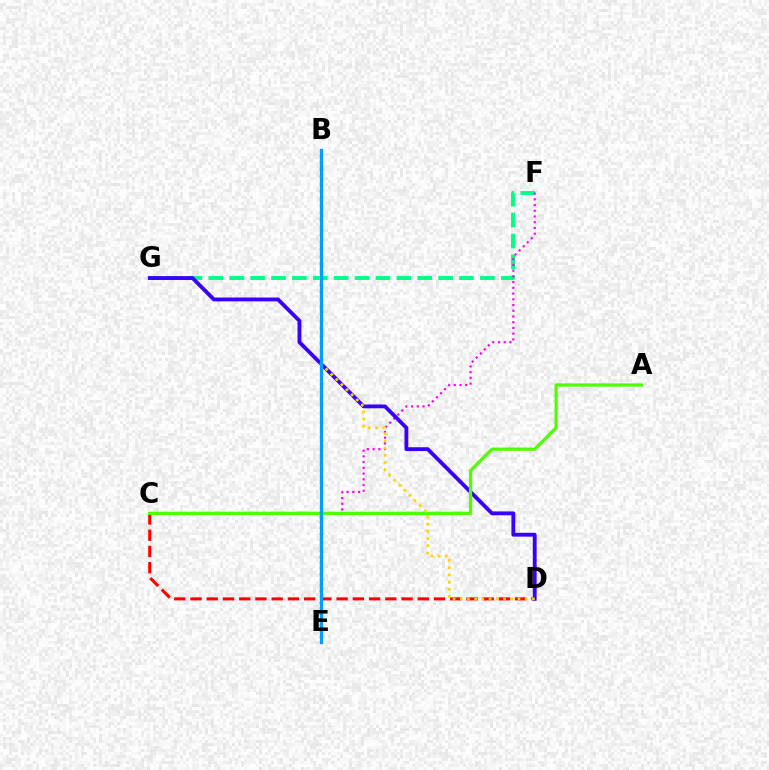{('F', 'G'): [{'color': '#00ff86', 'line_style': 'dashed', 'thickness': 2.84}], ('E', 'F'): [{'color': '#ff00ed', 'line_style': 'dotted', 'thickness': 1.56}], ('C', 'D'): [{'color': '#ff0000', 'line_style': 'dashed', 'thickness': 2.21}], ('D', 'G'): [{'color': '#3700ff', 'line_style': 'solid', 'thickness': 2.76}], ('A', 'C'): [{'color': '#4fff00', 'line_style': 'solid', 'thickness': 2.34}], ('B', 'D'): [{'color': '#ffd500', 'line_style': 'dotted', 'thickness': 1.96}], ('B', 'E'): [{'color': '#009eff', 'line_style': 'solid', 'thickness': 2.35}]}